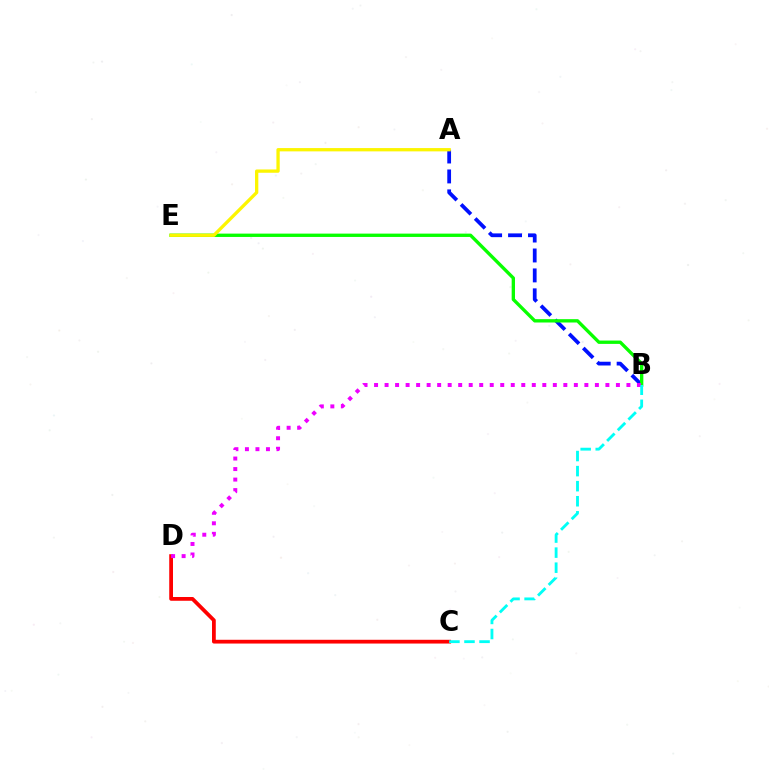{('C', 'D'): [{'color': '#ff0000', 'line_style': 'solid', 'thickness': 2.71}], ('A', 'B'): [{'color': '#0010ff', 'line_style': 'dashed', 'thickness': 2.71}], ('B', 'E'): [{'color': '#08ff00', 'line_style': 'solid', 'thickness': 2.4}], ('B', 'D'): [{'color': '#ee00ff', 'line_style': 'dotted', 'thickness': 2.86}], ('B', 'C'): [{'color': '#00fff6', 'line_style': 'dashed', 'thickness': 2.05}], ('A', 'E'): [{'color': '#fcf500', 'line_style': 'solid', 'thickness': 2.37}]}